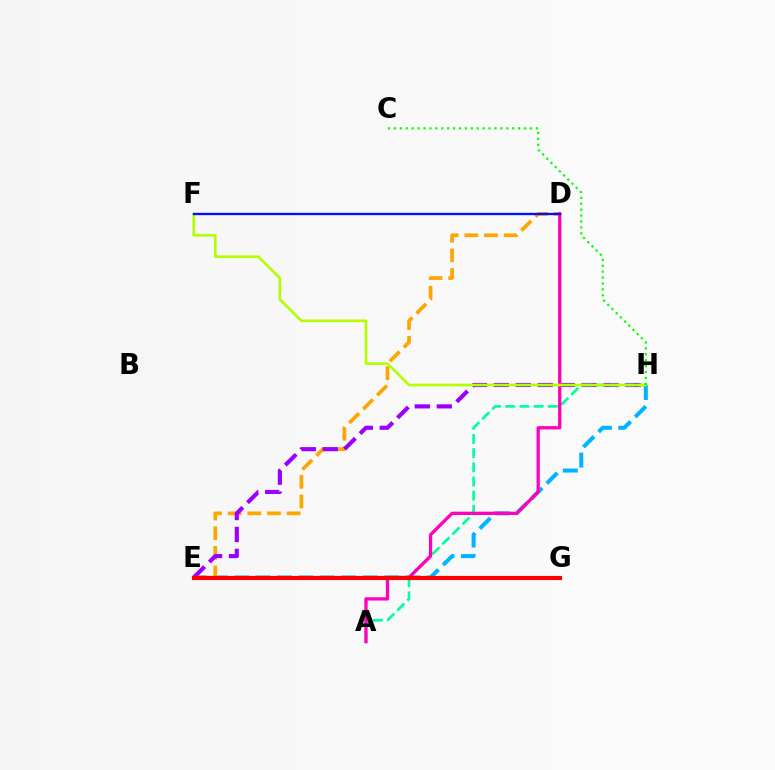{('E', 'H'): [{'color': '#00b5ff', 'line_style': 'dashed', 'thickness': 2.91}, {'color': '#9b00ff', 'line_style': 'dashed', 'thickness': 2.98}], ('D', 'E'): [{'color': '#ffa500', 'line_style': 'dashed', 'thickness': 2.67}], ('A', 'H'): [{'color': '#00ff9d', 'line_style': 'dashed', 'thickness': 1.93}], ('A', 'D'): [{'color': '#ff00bd', 'line_style': 'solid', 'thickness': 2.37}], ('F', 'H'): [{'color': '#b3ff00', 'line_style': 'solid', 'thickness': 1.91}], ('E', 'G'): [{'color': '#ff0000', 'line_style': 'solid', 'thickness': 2.98}], ('C', 'H'): [{'color': '#08ff00', 'line_style': 'dotted', 'thickness': 1.61}], ('D', 'F'): [{'color': '#0010ff', 'line_style': 'solid', 'thickness': 1.68}]}